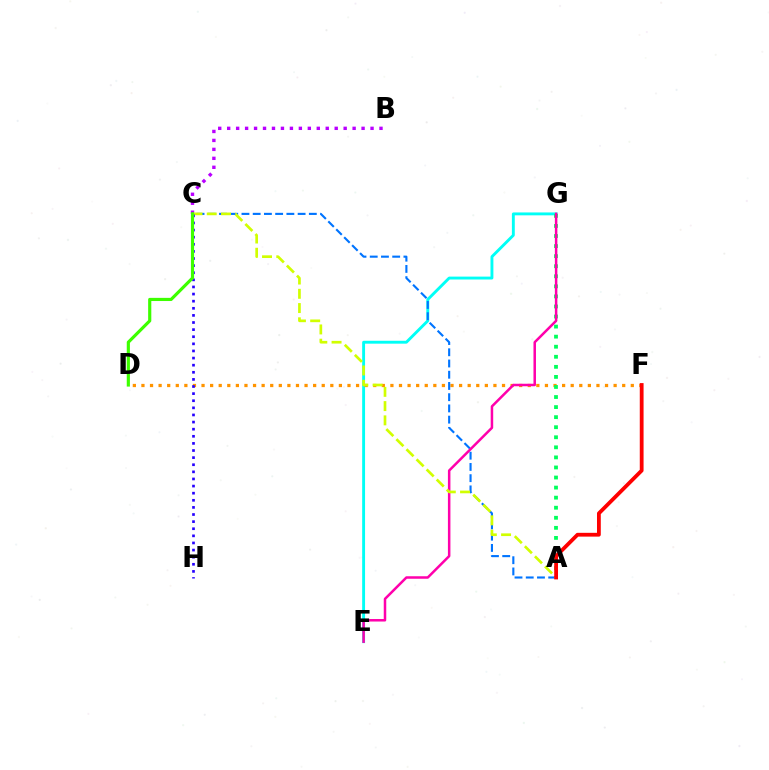{('E', 'G'): [{'color': '#00fff6', 'line_style': 'solid', 'thickness': 2.08}, {'color': '#ff00ac', 'line_style': 'solid', 'thickness': 1.81}], ('D', 'F'): [{'color': '#ff9400', 'line_style': 'dotted', 'thickness': 2.33}], ('A', 'G'): [{'color': '#00ff5c', 'line_style': 'dotted', 'thickness': 2.73}], ('A', 'C'): [{'color': '#0074ff', 'line_style': 'dashed', 'thickness': 1.53}, {'color': '#d1ff00', 'line_style': 'dashed', 'thickness': 1.94}], ('B', 'C'): [{'color': '#b900ff', 'line_style': 'dotted', 'thickness': 2.43}], ('C', 'H'): [{'color': '#2500ff', 'line_style': 'dotted', 'thickness': 1.93}], ('C', 'D'): [{'color': '#3dff00', 'line_style': 'solid', 'thickness': 2.28}], ('A', 'F'): [{'color': '#ff0000', 'line_style': 'solid', 'thickness': 2.73}]}